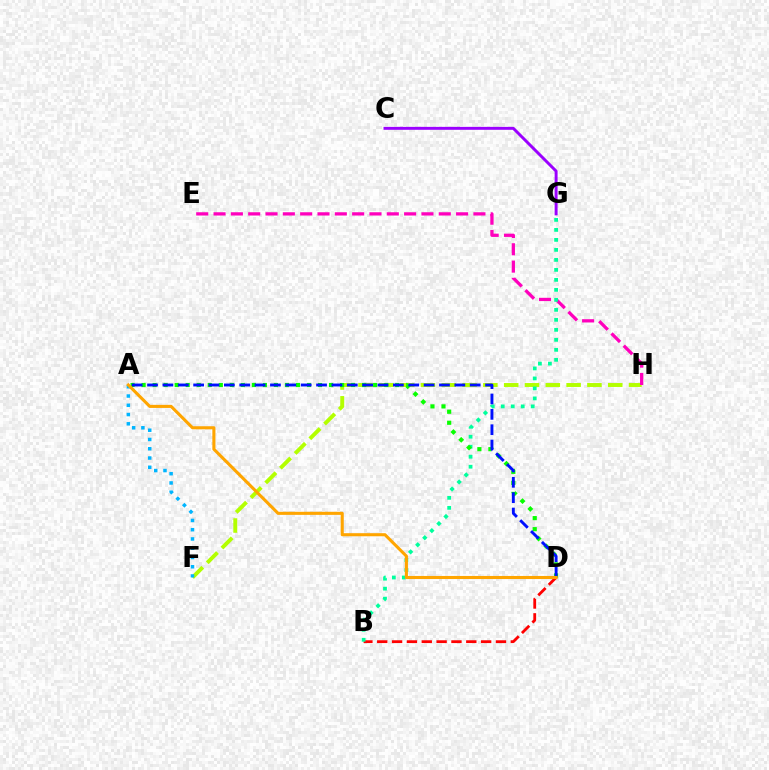{('F', 'H'): [{'color': '#b3ff00', 'line_style': 'dashed', 'thickness': 2.83}], ('B', 'D'): [{'color': '#ff0000', 'line_style': 'dashed', 'thickness': 2.02}], ('E', 'H'): [{'color': '#ff00bd', 'line_style': 'dashed', 'thickness': 2.35}], ('C', 'G'): [{'color': '#9b00ff', 'line_style': 'solid', 'thickness': 2.12}], ('B', 'G'): [{'color': '#00ff9d', 'line_style': 'dotted', 'thickness': 2.72}], ('A', 'D'): [{'color': '#08ff00', 'line_style': 'dotted', 'thickness': 3.0}, {'color': '#0010ff', 'line_style': 'dashed', 'thickness': 2.09}, {'color': '#ffa500', 'line_style': 'solid', 'thickness': 2.22}], ('A', 'F'): [{'color': '#00b5ff', 'line_style': 'dotted', 'thickness': 2.52}]}